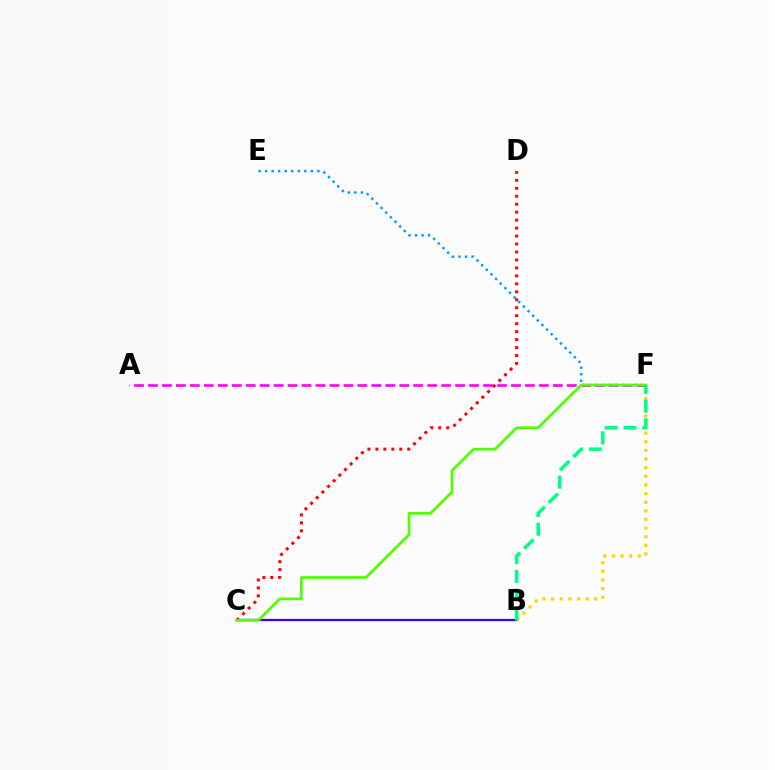{('B', 'C'): [{'color': '#3700ff', 'line_style': 'solid', 'thickness': 1.62}], ('E', 'F'): [{'color': '#009eff', 'line_style': 'dotted', 'thickness': 1.78}], ('C', 'D'): [{'color': '#ff0000', 'line_style': 'dotted', 'thickness': 2.16}], ('A', 'F'): [{'color': '#ff00ed', 'line_style': 'dashed', 'thickness': 1.9}], ('B', 'F'): [{'color': '#ffd500', 'line_style': 'dotted', 'thickness': 2.35}, {'color': '#00ff86', 'line_style': 'dashed', 'thickness': 2.54}], ('C', 'F'): [{'color': '#4fff00', 'line_style': 'solid', 'thickness': 1.96}]}